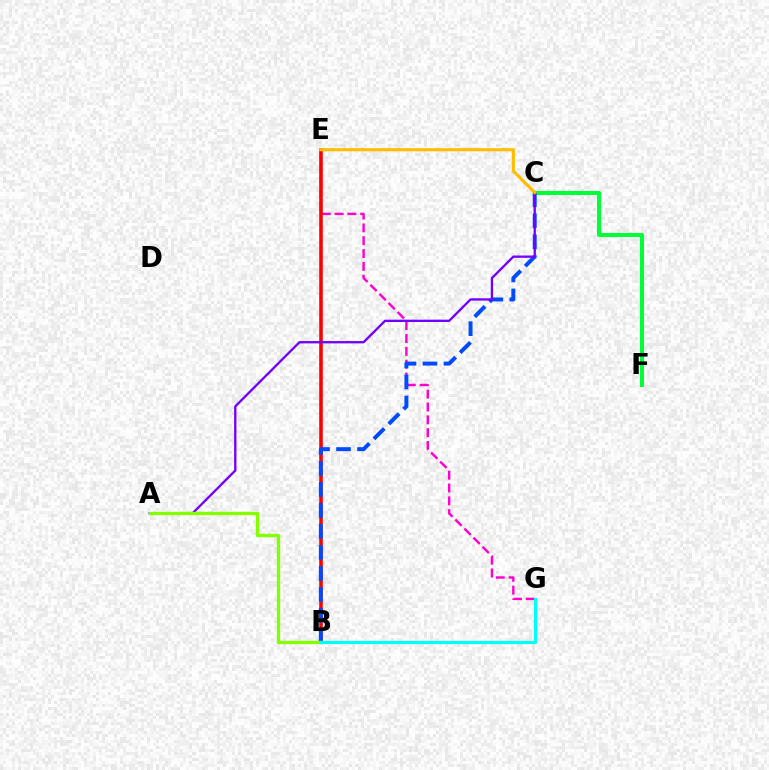{('E', 'G'): [{'color': '#ff00cf', 'line_style': 'dashed', 'thickness': 1.74}], ('B', 'E'): [{'color': '#ff0000', 'line_style': 'solid', 'thickness': 2.58}], ('C', 'F'): [{'color': '#00ff39', 'line_style': 'solid', 'thickness': 2.91}], ('B', 'C'): [{'color': '#004bff', 'line_style': 'dashed', 'thickness': 2.85}], ('A', 'C'): [{'color': '#7200ff', 'line_style': 'solid', 'thickness': 1.67}], ('A', 'B'): [{'color': '#84ff00', 'line_style': 'solid', 'thickness': 2.41}], ('C', 'E'): [{'color': '#ffbd00', 'line_style': 'solid', 'thickness': 2.24}], ('B', 'G'): [{'color': '#00fff6', 'line_style': 'solid', 'thickness': 2.29}]}